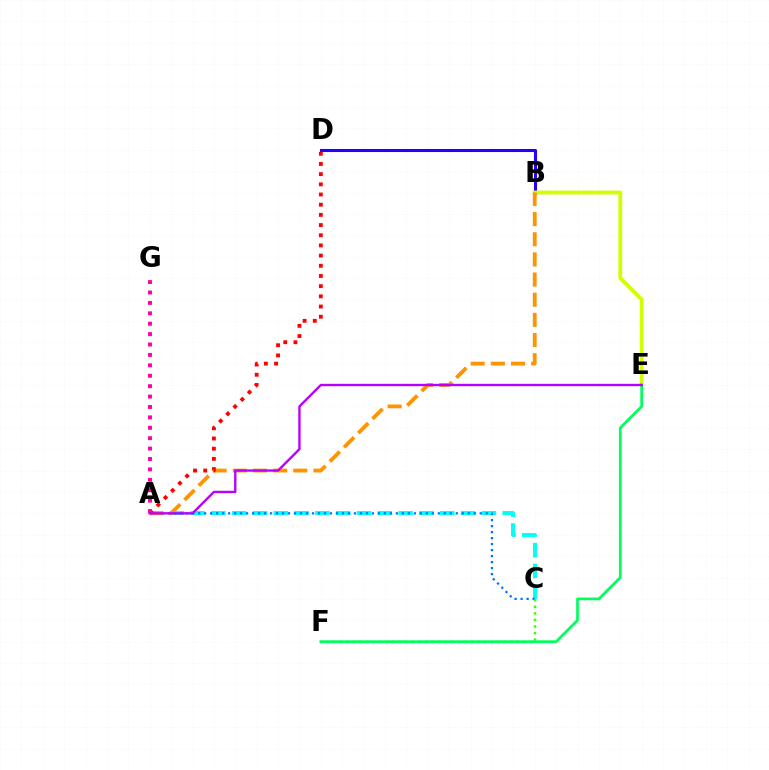{('A', 'C'): [{'color': '#00fff6', 'line_style': 'dashed', 'thickness': 2.83}, {'color': '#0074ff', 'line_style': 'dotted', 'thickness': 1.63}], ('B', 'D'): [{'color': '#2500ff', 'line_style': 'solid', 'thickness': 2.21}], ('B', 'E'): [{'color': '#d1ff00', 'line_style': 'solid', 'thickness': 2.76}], ('A', 'B'): [{'color': '#ff9400', 'line_style': 'dashed', 'thickness': 2.74}], ('C', 'F'): [{'color': '#3dff00', 'line_style': 'dotted', 'thickness': 1.78}], ('A', 'D'): [{'color': '#ff0000', 'line_style': 'dotted', 'thickness': 2.77}], ('E', 'F'): [{'color': '#00ff5c', 'line_style': 'solid', 'thickness': 1.95}], ('A', 'G'): [{'color': '#ff00ac', 'line_style': 'dotted', 'thickness': 2.83}], ('A', 'E'): [{'color': '#b900ff', 'line_style': 'solid', 'thickness': 1.7}]}